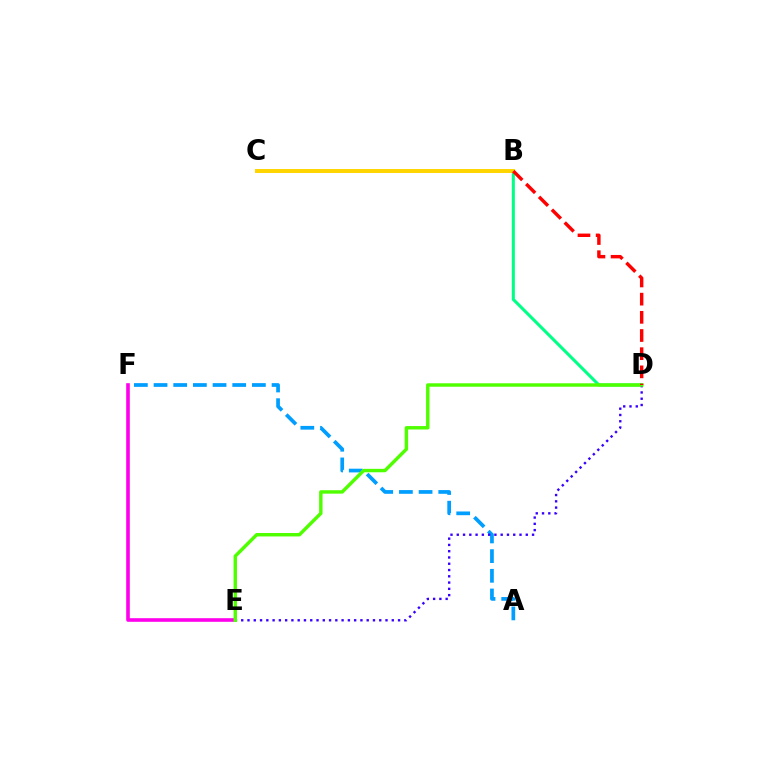{('A', 'F'): [{'color': '#009eff', 'line_style': 'dashed', 'thickness': 2.67}], ('E', 'F'): [{'color': '#ff00ed', 'line_style': 'solid', 'thickness': 2.6}], ('B', 'D'): [{'color': '#00ff86', 'line_style': 'solid', 'thickness': 2.2}, {'color': '#ff0000', 'line_style': 'dashed', 'thickness': 2.47}], ('D', 'E'): [{'color': '#3700ff', 'line_style': 'dotted', 'thickness': 1.7}, {'color': '#4fff00', 'line_style': 'solid', 'thickness': 2.47}], ('B', 'C'): [{'color': '#ffd500', 'line_style': 'solid', 'thickness': 2.85}]}